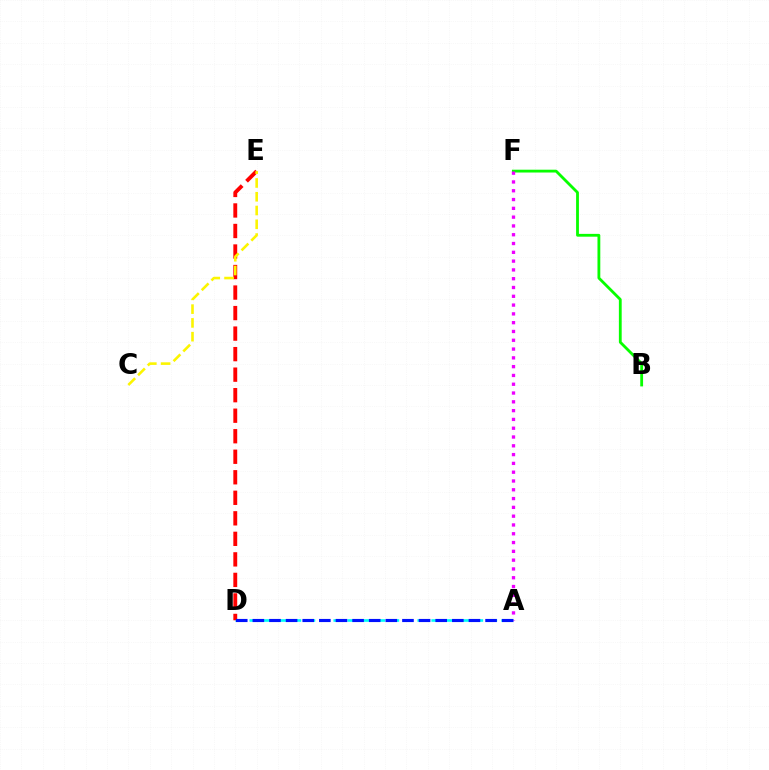{('B', 'F'): [{'color': '#08ff00', 'line_style': 'solid', 'thickness': 2.03}], ('A', 'F'): [{'color': '#ee00ff', 'line_style': 'dotted', 'thickness': 2.39}], ('A', 'D'): [{'color': '#00fff6', 'line_style': 'dashed', 'thickness': 1.9}, {'color': '#0010ff', 'line_style': 'dashed', 'thickness': 2.26}], ('D', 'E'): [{'color': '#ff0000', 'line_style': 'dashed', 'thickness': 2.79}], ('C', 'E'): [{'color': '#fcf500', 'line_style': 'dashed', 'thickness': 1.87}]}